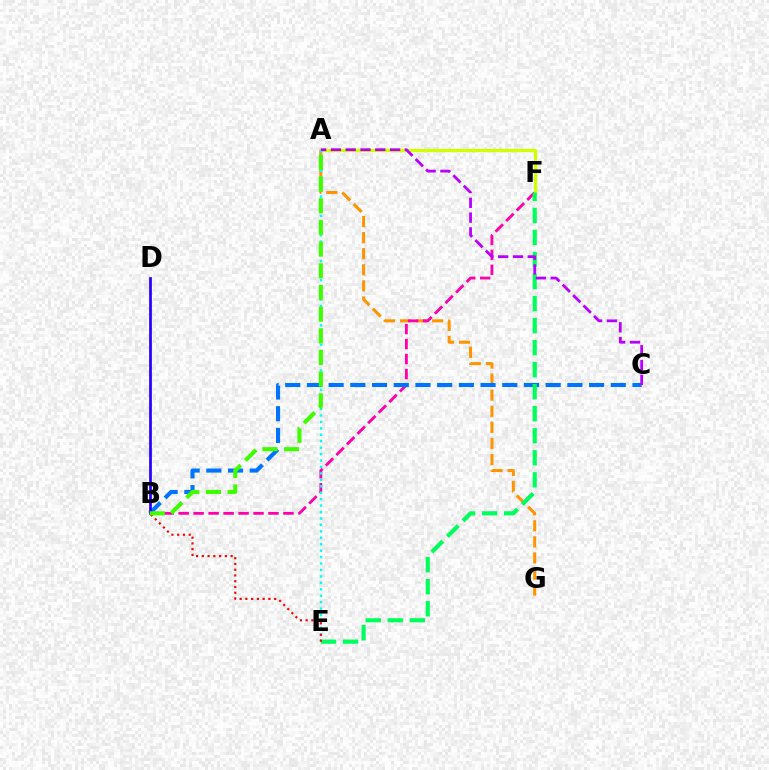{('A', 'G'): [{'color': '#ff9400', 'line_style': 'dashed', 'thickness': 2.18}], ('B', 'F'): [{'color': '#ff00ac', 'line_style': 'dashed', 'thickness': 2.03}], ('A', 'F'): [{'color': '#d1ff00', 'line_style': 'solid', 'thickness': 2.35}], ('A', 'E'): [{'color': '#00fff6', 'line_style': 'dotted', 'thickness': 1.75}], ('B', 'C'): [{'color': '#0074ff', 'line_style': 'dashed', 'thickness': 2.95}], ('E', 'F'): [{'color': '#00ff5c', 'line_style': 'dashed', 'thickness': 2.99}], ('B', 'D'): [{'color': '#2500ff', 'line_style': 'solid', 'thickness': 1.96}], ('B', 'E'): [{'color': '#ff0000', 'line_style': 'dotted', 'thickness': 1.56}], ('A', 'C'): [{'color': '#b900ff', 'line_style': 'dashed', 'thickness': 2.01}], ('A', 'B'): [{'color': '#3dff00', 'line_style': 'dashed', 'thickness': 2.94}]}